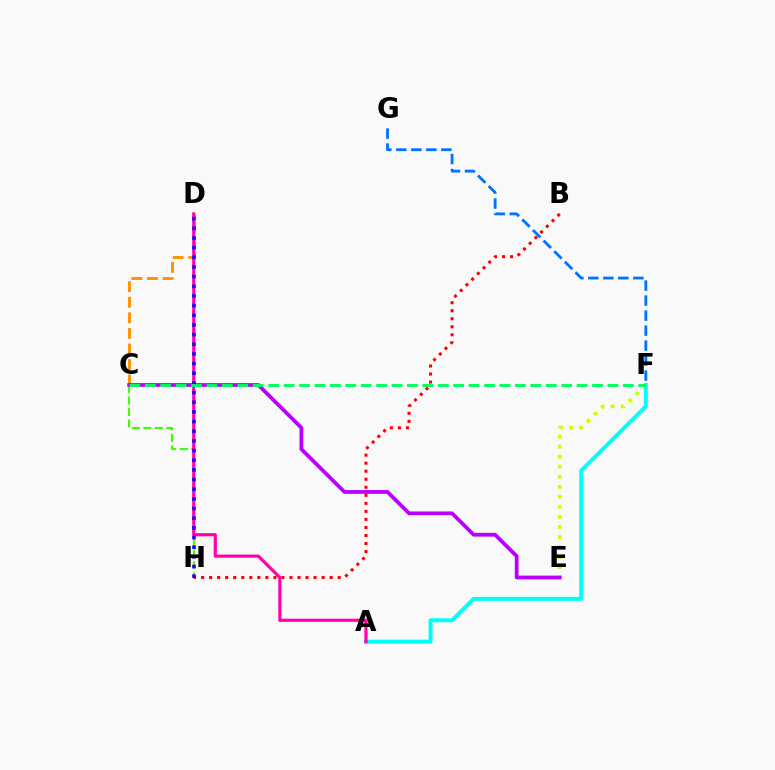{('C', 'H'): [{'color': '#3dff00', 'line_style': 'dashed', 'thickness': 1.56}], ('E', 'F'): [{'color': '#d1ff00', 'line_style': 'dotted', 'thickness': 2.73}], ('C', 'D'): [{'color': '#ff9400', 'line_style': 'dashed', 'thickness': 2.11}], ('A', 'F'): [{'color': '#00fff6', 'line_style': 'solid', 'thickness': 2.85}], ('B', 'H'): [{'color': '#ff0000', 'line_style': 'dotted', 'thickness': 2.18}], ('C', 'E'): [{'color': '#b900ff', 'line_style': 'solid', 'thickness': 2.71}], ('A', 'D'): [{'color': '#ff00ac', 'line_style': 'solid', 'thickness': 2.27}], ('D', 'H'): [{'color': '#2500ff', 'line_style': 'dotted', 'thickness': 2.63}], ('C', 'F'): [{'color': '#00ff5c', 'line_style': 'dashed', 'thickness': 2.09}], ('F', 'G'): [{'color': '#0074ff', 'line_style': 'dashed', 'thickness': 2.04}]}